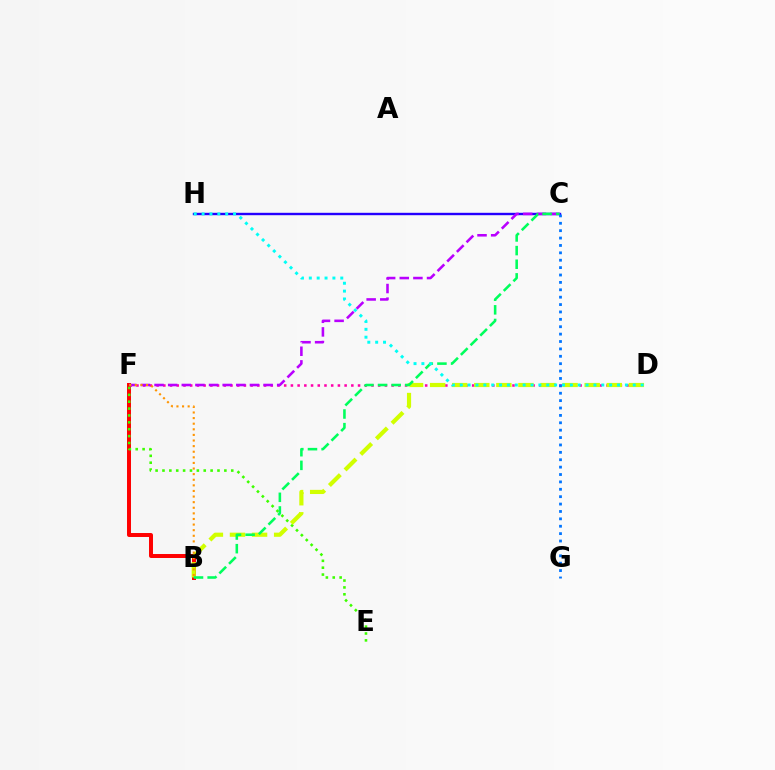{('B', 'F'): [{'color': '#ff0000', 'line_style': 'solid', 'thickness': 2.86}, {'color': '#ff9400', 'line_style': 'dotted', 'thickness': 1.52}], ('D', 'F'): [{'color': '#ff00ac', 'line_style': 'dotted', 'thickness': 1.82}], ('E', 'F'): [{'color': '#3dff00', 'line_style': 'dotted', 'thickness': 1.87}], ('C', 'H'): [{'color': '#2500ff', 'line_style': 'solid', 'thickness': 1.73}], ('B', 'D'): [{'color': '#d1ff00', 'line_style': 'dashed', 'thickness': 3.0}], ('C', 'F'): [{'color': '#b900ff', 'line_style': 'dashed', 'thickness': 1.85}], ('B', 'C'): [{'color': '#00ff5c', 'line_style': 'dashed', 'thickness': 1.85}], ('C', 'G'): [{'color': '#0074ff', 'line_style': 'dotted', 'thickness': 2.01}], ('D', 'H'): [{'color': '#00fff6', 'line_style': 'dotted', 'thickness': 2.14}]}